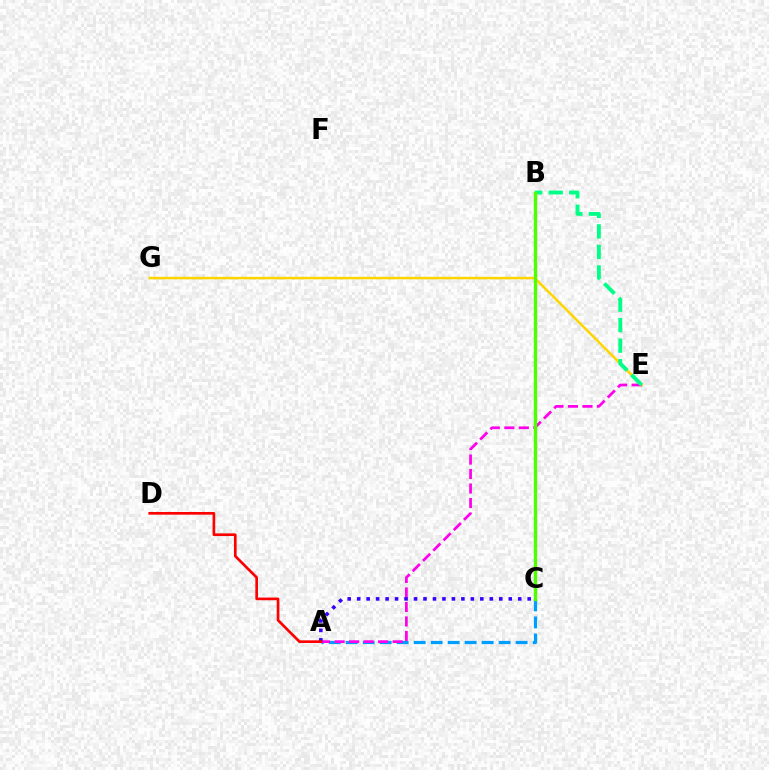{('E', 'G'): [{'color': '#ffd500', 'line_style': 'solid', 'thickness': 1.82}], ('A', 'C'): [{'color': '#009eff', 'line_style': 'dashed', 'thickness': 2.31}, {'color': '#3700ff', 'line_style': 'dotted', 'thickness': 2.57}], ('A', 'E'): [{'color': '#ff00ed', 'line_style': 'dashed', 'thickness': 1.97}], ('B', 'E'): [{'color': '#00ff86', 'line_style': 'dashed', 'thickness': 2.79}], ('B', 'C'): [{'color': '#4fff00', 'line_style': 'solid', 'thickness': 2.42}], ('A', 'D'): [{'color': '#ff0000', 'line_style': 'solid', 'thickness': 1.92}]}